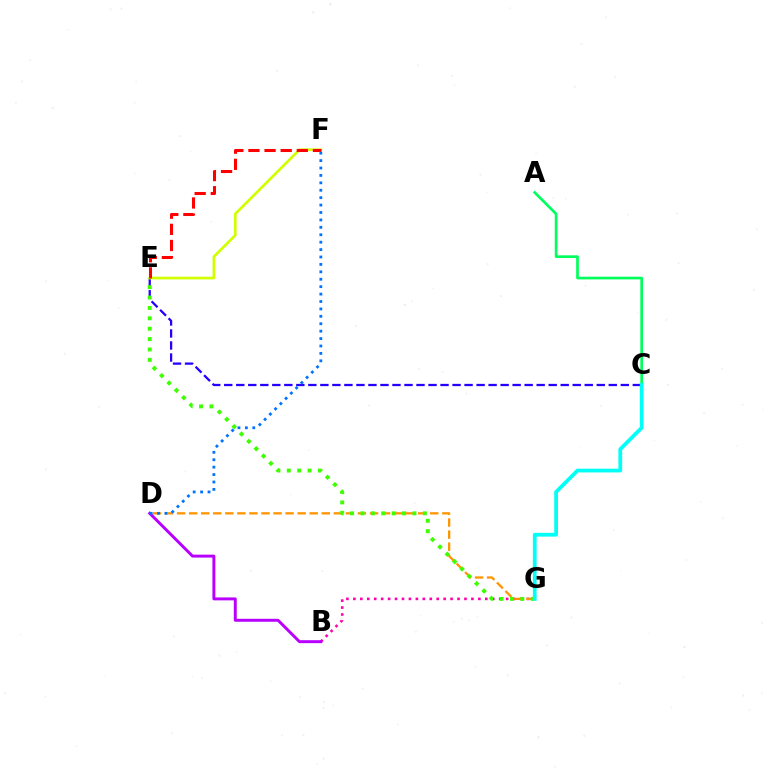{('B', 'G'): [{'color': '#ff00ac', 'line_style': 'dotted', 'thickness': 1.89}], ('C', 'E'): [{'color': '#2500ff', 'line_style': 'dashed', 'thickness': 1.63}], ('D', 'G'): [{'color': '#ff9400', 'line_style': 'dashed', 'thickness': 1.64}], ('A', 'C'): [{'color': '#00ff5c', 'line_style': 'solid', 'thickness': 1.94}], ('E', 'G'): [{'color': '#3dff00', 'line_style': 'dotted', 'thickness': 2.82}], ('E', 'F'): [{'color': '#d1ff00', 'line_style': 'solid', 'thickness': 1.94}, {'color': '#ff0000', 'line_style': 'dashed', 'thickness': 2.19}], ('B', 'D'): [{'color': '#b900ff', 'line_style': 'solid', 'thickness': 2.13}], ('D', 'F'): [{'color': '#0074ff', 'line_style': 'dotted', 'thickness': 2.01}], ('C', 'G'): [{'color': '#00fff6', 'line_style': 'solid', 'thickness': 2.71}]}